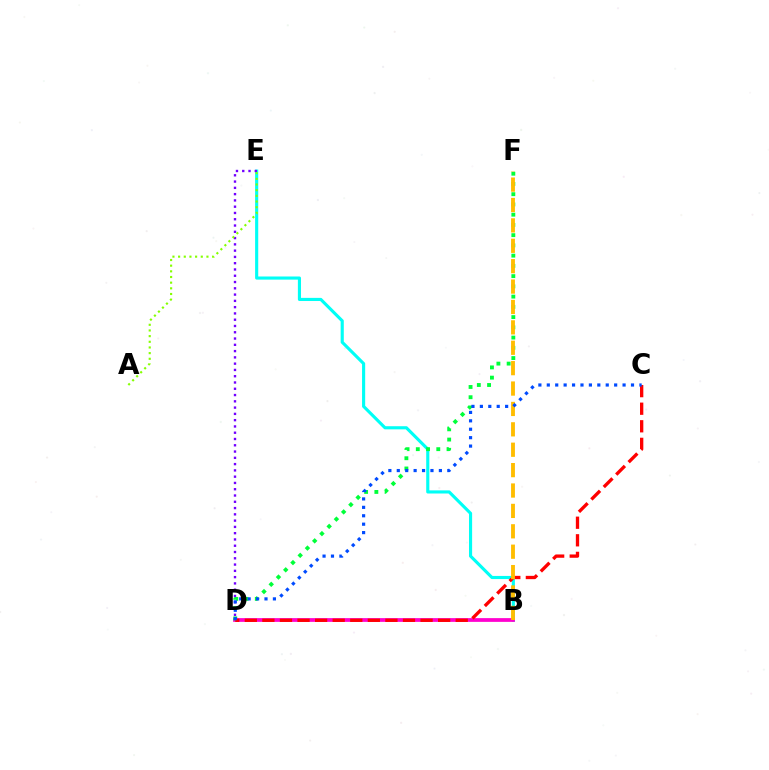{('B', 'E'): [{'color': '#00fff6', 'line_style': 'solid', 'thickness': 2.25}], ('B', 'D'): [{'color': '#ff00cf', 'line_style': 'solid', 'thickness': 2.7}], ('D', 'F'): [{'color': '#00ff39', 'line_style': 'dotted', 'thickness': 2.78}], ('C', 'D'): [{'color': '#ff0000', 'line_style': 'dashed', 'thickness': 2.39}, {'color': '#004bff', 'line_style': 'dotted', 'thickness': 2.29}], ('D', 'E'): [{'color': '#7200ff', 'line_style': 'dotted', 'thickness': 1.71}], ('A', 'E'): [{'color': '#84ff00', 'line_style': 'dotted', 'thickness': 1.54}], ('B', 'F'): [{'color': '#ffbd00', 'line_style': 'dashed', 'thickness': 2.77}]}